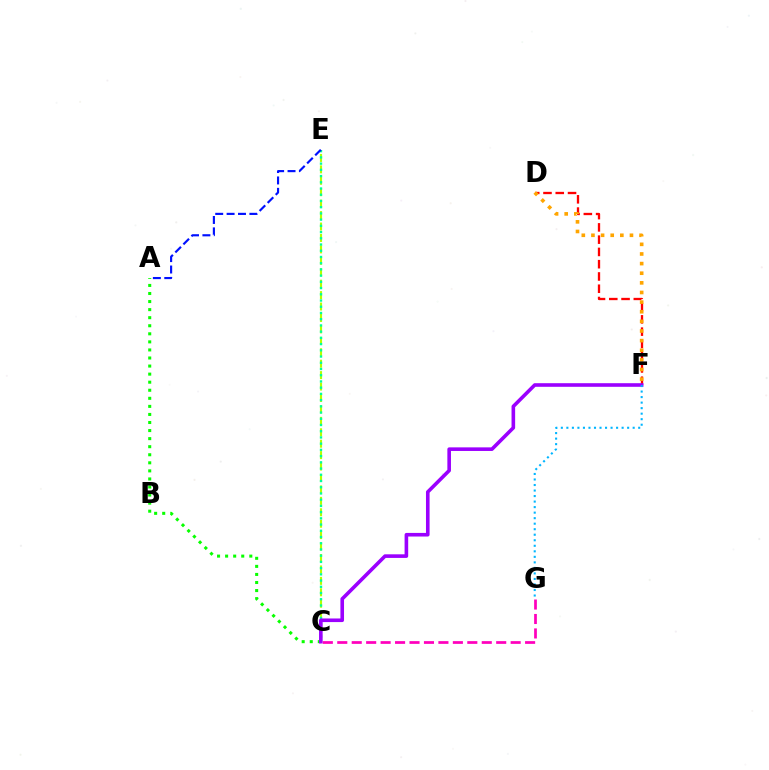{('D', 'F'): [{'color': '#ff0000', 'line_style': 'dashed', 'thickness': 1.67}, {'color': '#ffa500', 'line_style': 'dotted', 'thickness': 2.62}], ('A', 'C'): [{'color': '#08ff00', 'line_style': 'dotted', 'thickness': 2.19}], ('C', 'E'): [{'color': '#b3ff00', 'line_style': 'dashed', 'thickness': 1.55}, {'color': '#00ff9d', 'line_style': 'dotted', 'thickness': 1.69}], ('C', 'F'): [{'color': '#9b00ff', 'line_style': 'solid', 'thickness': 2.6}], ('C', 'G'): [{'color': '#ff00bd', 'line_style': 'dashed', 'thickness': 1.96}], ('A', 'E'): [{'color': '#0010ff', 'line_style': 'dashed', 'thickness': 1.55}], ('F', 'G'): [{'color': '#00b5ff', 'line_style': 'dotted', 'thickness': 1.5}]}